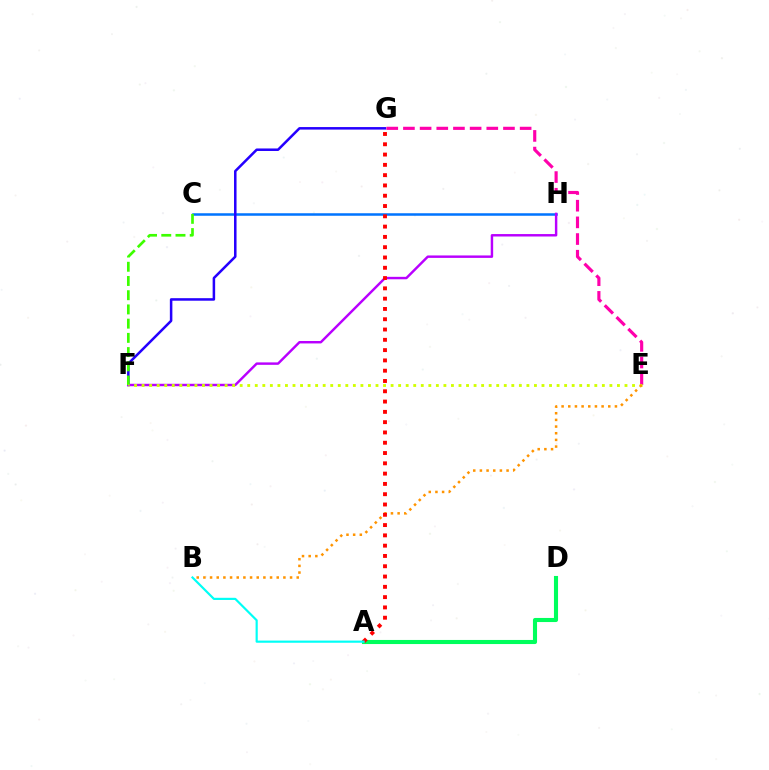{('C', 'H'): [{'color': '#0074ff', 'line_style': 'solid', 'thickness': 1.81}], ('F', 'G'): [{'color': '#2500ff', 'line_style': 'solid', 'thickness': 1.82}], ('E', 'G'): [{'color': '#ff00ac', 'line_style': 'dashed', 'thickness': 2.26}], ('F', 'H'): [{'color': '#b900ff', 'line_style': 'solid', 'thickness': 1.76}], ('C', 'F'): [{'color': '#3dff00', 'line_style': 'dashed', 'thickness': 1.93}], ('A', 'D'): [{'color': '#00ff5c', 'line_style': 'solid', 'thickness': 2.95}], ('E', 'F'): [{'color': '#d1ff00', 'line_style': 'dotted', 'thickness': 2.05}], ('B', 'E'): [{'color': '#ff9400', 'line_style': 'dotted', 'thickness': 1.81}], ('A', 'G'): [{'color': '#ff0000', 'line_style': 'dotted', 'thickness': 2.8}], ('A', 'B'): [{'color': '#00fff6', 'line_style': 'solid', 'thickness': 1.57}]}